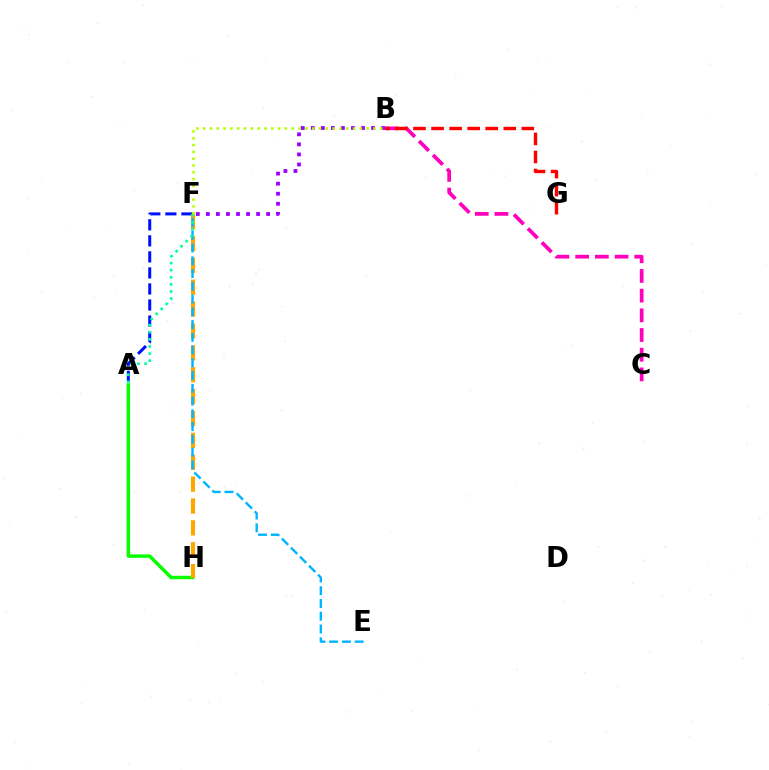{('A', 'F'): [{'color': '#0010ff', 'line_style': 'dashed', 'thickness': 2.18}, {'color': '#00ff9d', 'line_style': 'dotted', 'thickness': 1.93}], ('B', 'C'): [{'color': '#ff00bd', 'line_style': 'dashed', 'thickness': 2.68}], ('A', 'H'): [{'color': '#08ff00', 'line_style': 'solid', 'thickness': 2.51}], ('B', 'G'): [{'color': '#ff0000', 'line_style': 'dashed', 'thickness': 2.45}], ('F', 'H'): [{'color': '#ffa500', 'line_style': 'dashed', 'thickness': 2.97}], ('B', 'F'): [{'color': '#9b00ff', 'line_style': 'dotted', 'thickness': 2.73}, {'color': '#b3ff00', 'line_style': 'dotted', 'thickness': 1.85}], ('E', 'F'): [{'color': '#00b5ff', 'line_style': 'dashed', 'thickness': 1.73}]}